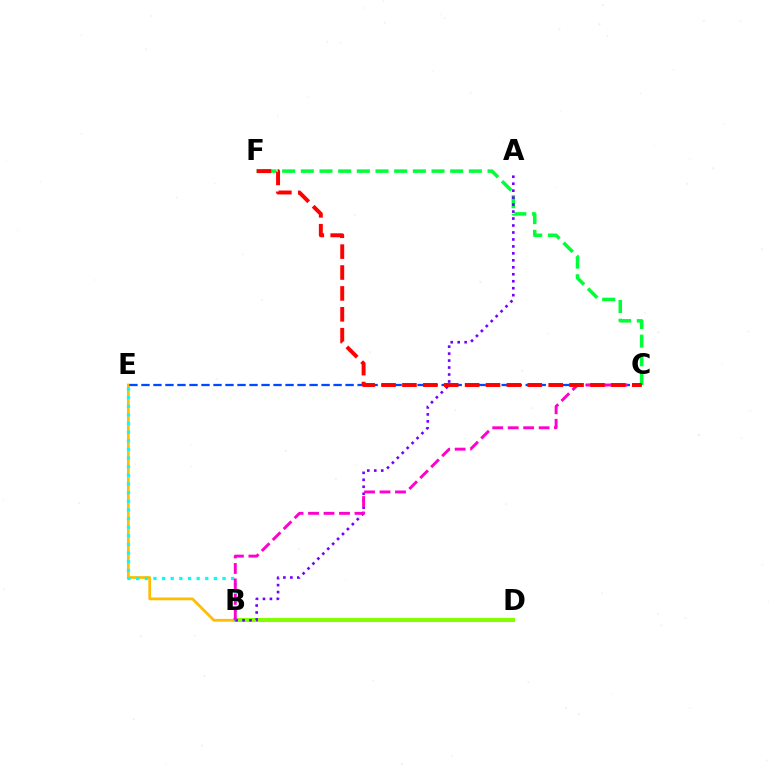{('B', 'E'): [{'color': '#ffbd00', 'line_style': 'solid', 'thickness': 1.98}, {'color': '#00fff6', 'line_style': 'dotted', 'thickness': 2.35}], ('B', 'D'): [{'color': '#84ff00', 'line_style': 'solid', 'thickness': 2.94}], ('C', 'F'): [{'color': '#00ff39', 'line_style': 'dashed', 'thickness': 2.54}, {'color': '#ff0000', 'line_style': 'dashed', 'thickness': 2.84}], ('A', 'B'): [{'color': '#7200ff', 'line_style': 'dotted', 'thickness': 1.89}], ('C', 'E'): [{'color': '#004bff', 'line_style': 'dashed', 'thickness': 1.63}], ('B', 'C'): [{'color': '#ff00cf', 'line_style': 'dashed', 'thickness': 2.1}]}